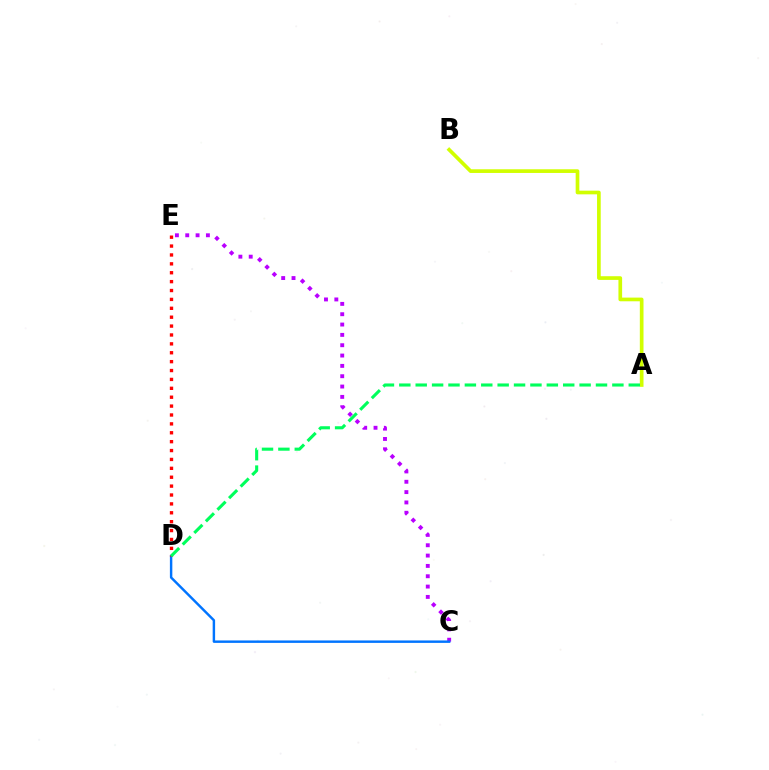{('C', 'E'): [{'color': '#b900ff', 'line_style': 'dotted', 'thickness': 2.81}], ('A', 'B'): [{'color': '#d1ff00', 'line_style': 'solid', 'thickness': 2.65}], ('C', 'D'): [{'color': '#0074ff', 'line_style': 'solid', 'thickness': 1.76}], ('D', 'E'): [{'color': '#ff0000', 'line_style': 'dotted', 'thickness': 2.42}], ('A', 'D'): [{'color': '#00ff5c', 'line_style': 'dashed', 'thickness': 2.23}]}